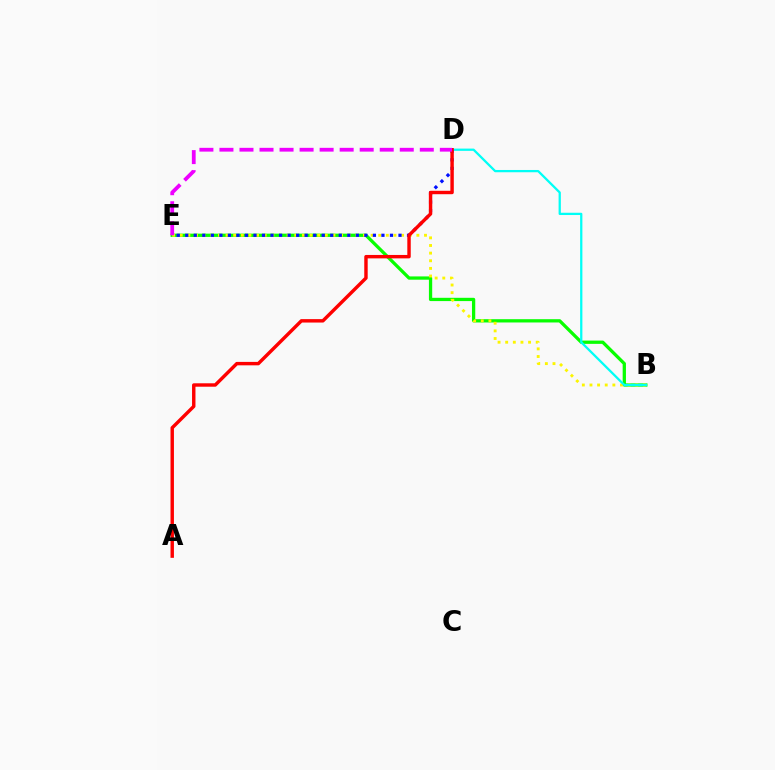{('B', 'E'): [{'color': '#08ff00', 'line_style': 'solid', 'thickness': 2.36}, {'color': '#fcf500', 'line_style': 'dotted', 'thickness': 2.07}], ('B', 'D'): [{'color': '#00fff6', 'line_style': 'solid', 'thickness': 1.63}], ('D', 'E'): [{'color': '#0010ff', 'line_style': 'dotted', 'thickness': 2.32}, {'color': '#ee00ff', 'line_style': 'dashed', 'thickness': 2.72}], ('A', 'D'): [{'color': '#ff0000', 'line_style': 'solid', 'thickness': 2.46}]}